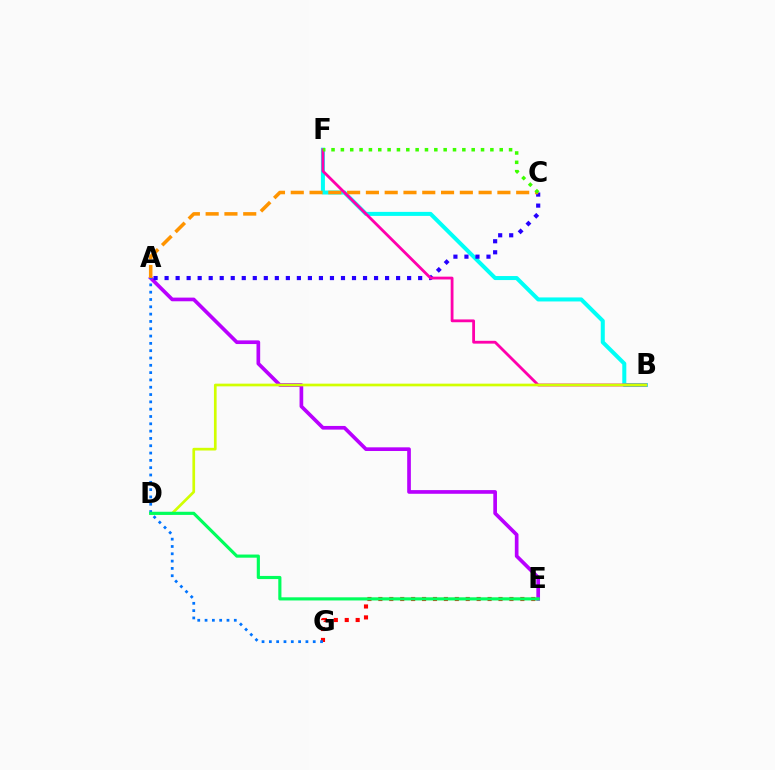{('B', 'F'): [{'color': '#00fff6', 'line_style': 'solid', 'thickness': 2.9}, {'color': '#ff00ac', 'line_style': 'solid', 'thickness': 2.02}], ('A', 'E'): [{'color': '#b900ff', 'line_style': 'solid', 'thickness': 2.65}], ('A', 'C'): [{'color': '#2500ff', 'line_style': 'dotted', 'thickness': 3.0}, {'color': '#ff9400', 'line_style': 'dashed', 'thickness': 2.55}], ('E', 'G'): [{'color': '#ff0000', 'line_style': 'dotted', 'thickness': 2.97}], ('B', 'D'): [{'color': '#d1ff00', 'line_style': 'solid', 'thickness': 1.93}], ('C', 'F'): [{'color': '#3dff00', 'line_style': 'dotted', 'thickness': 2.54}], ('A', 'G'): [{'color': '#0074ff', 'line_style': 'dotted', 'thickness': 1.99}], ('D', 'E'): [{'color': '#00ff5c', 'line_style': 'solid', 'thickness': 2.27}]}